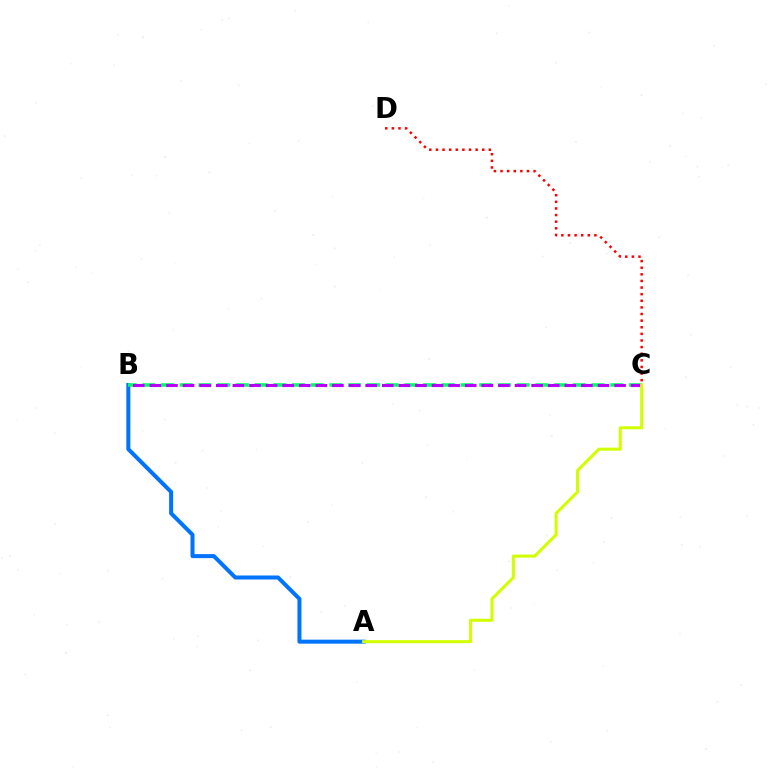{('C', 'D'): [{'color': '#ff0000', 'line_style': 'dotted', 'thickness': 1.8}], ('A', 'B'): [{'color': '#0074ff', 'line_style': 'solid', 'thickness': 2.89}], ('B', 'C'): [{'color': '#00ff5c', 'line_style': 'dashed', 'thickness': 2.54}, {'color': '#b900ff', 'line_style': 'dashed', 'thickness': 2.25}], ('A', 'C'): [{'color': '#d1ff00', 'line_style': 'solid', 'thickness': 2.19}]}